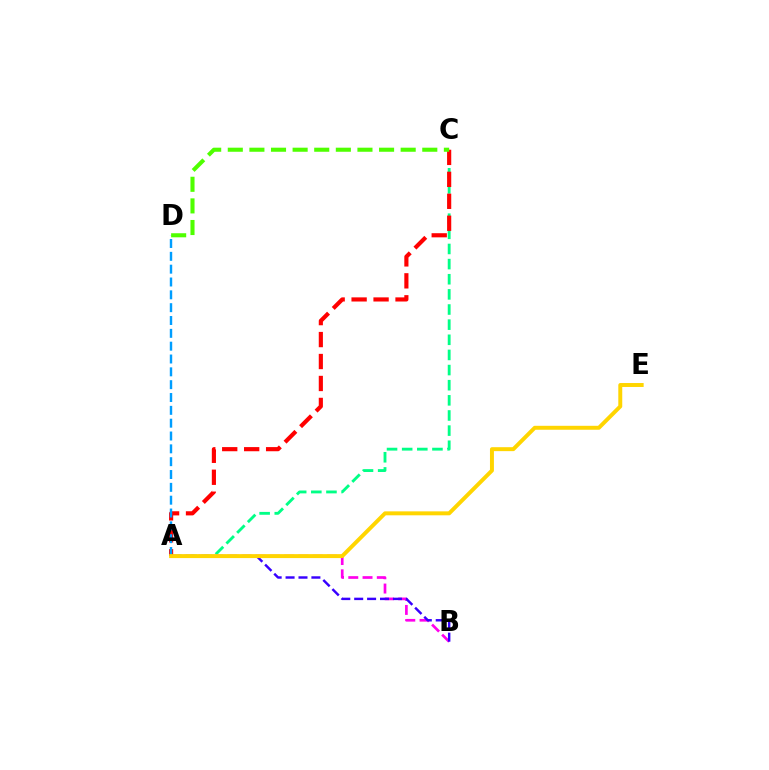{('A', 'C'): [{'color': '#00ff86', 'line_style': 'dashed', 'thickness': 2.06}, {'color': '#ff0000', 'line_style': 'dashed', 'thickness': 2.98}], ('A', 'B'): [{'color': '#ff00ed', 'line_style': 'dashed', 'thickness': 1.94}, {'color': '#3700ff', 'line_style': 'dashed', 'thickness': 1.75}], ('A', 'D'): [{'color': '#009eff', 'line_style': 'dashed', 'thickness': 1.74}], ('A', 'E'): [{'color': '#ffd500', 'line_style': 'solid', 'thickness': 2.84}], ('C', 'D'): [{'color': '#4fff00', 'line_style': 'dashed', 'thickness': 2.94}]}